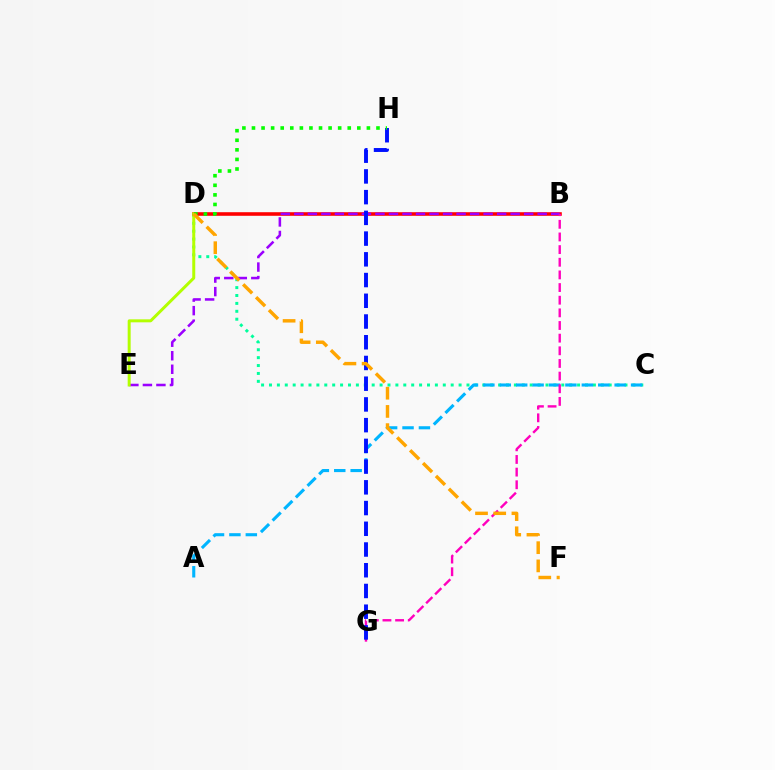{('C', 'D'): [{'color': '#00ff9d', 'line_style': 'dotted', 'thickness': 2.15}], ('B', 'D'): [{'color': '#ff0000', 'line_style': 'solid', 'thickness': 2.58}], ('B', 'E'): [{'color': '#9b00ff', 'line_style': 'dashed', 'thickness': 1.84}], ('D', 'E'): [{'color': '#b3ff00', 'line_style': 'solid', 'thickness': 2.15}], ('A', 'C'): [{'color': '#00b5ff', 'line_style': 'dashed', 'thickness': 2.23}], ('B', 'G'): [{'color': '#ff00bd', 'line_style': 'dashed', 'thickness': 1.72}], ('G', 'H'): [{'color': '#0010ff', 'line_style': 'dashed', 'thickness': 2.82}], ('D', 'H'): [{'color': '#08ff00', 'line_style': 'dotted', 'thickness': 2.6}], ('D', 'F'): [{'color': '#ffa500', 'line_style': 'dashed', 'thickness': 2.47}]}